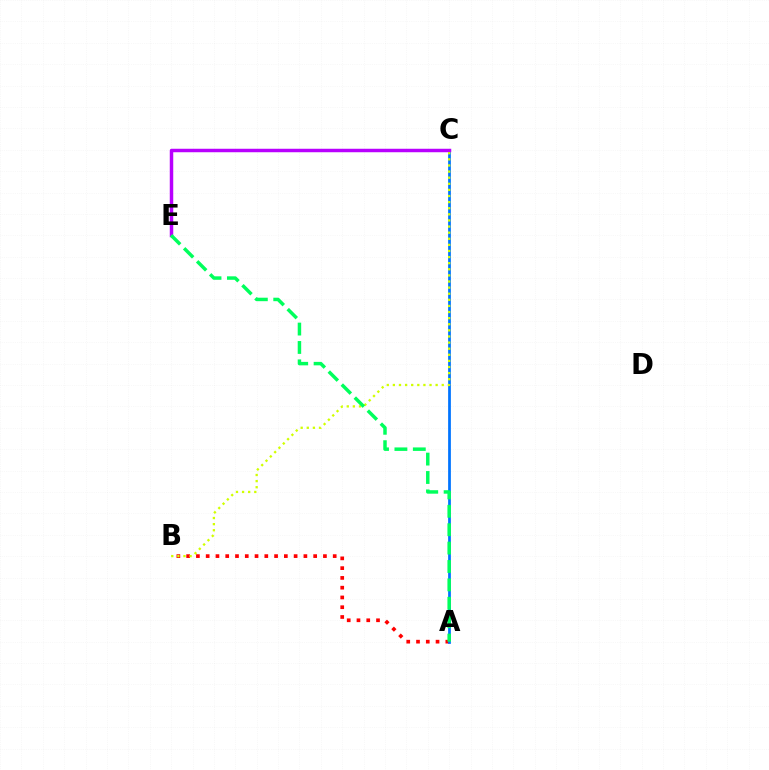{('A', 'B'): [{'color': '#ff0000', 'line_style': 'dotted', 'thickness': 2.65}], ('A', 'C'): [{'color': '#0074ff', 'line_style': 'solid', 'thickness': 1.98}], ('C', 'E'): [{'color': '#b900ff', 'line_style': 'solid', 'thickness': 2.5}], ('B', 'C'): [{'color': '#d1ff00', 'line_style': 'dotted', 'thickness': 1.66}], ('A', 'E'): [{'color': '#00ff5c', 'line_style': 'dashed', 'thickness': 2.5}]}